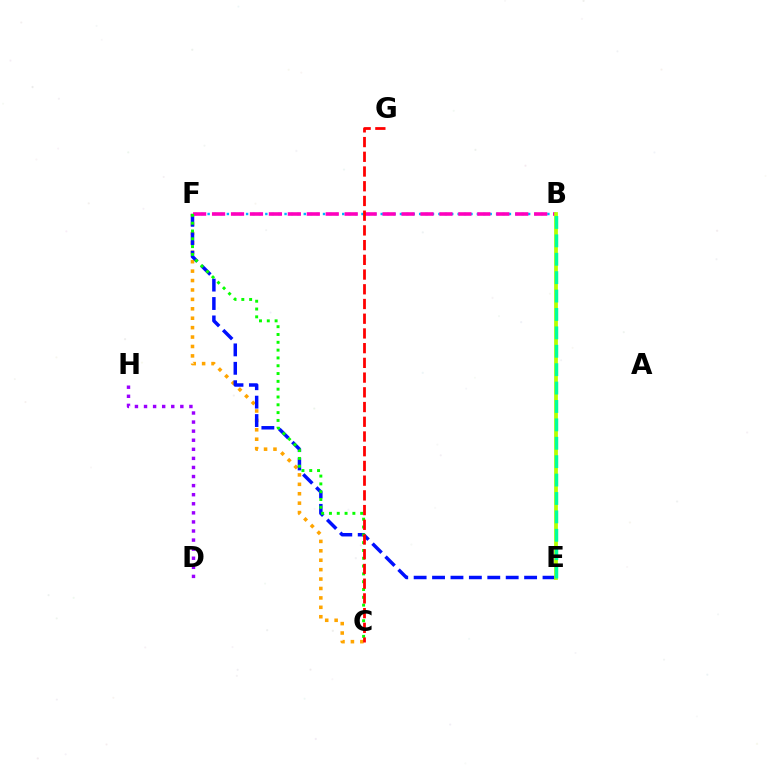{('C', 'F'): [{'color': '#ffa500', 'line_style': 'dotted', 'thickness': 2.56}, {'color': '#08ff00', 'line_style': 'dotted', 'thickness': 2.12}], ('E', 'F'): [{'color': '#0010ff', 'line_style': 'dashed', 'thickness': 2.5}], ('B', 'F'): [{'color': '#00b5ff', 'line_style': 'dotted', 'thickness': 1.74}, {'color': '#ff00bd', 'line_style': 'dashed', 'thickness': 2.57}], ('D', 'H'): [{'color': '#9b00ff', 'line_style': 'dotted', 'thickness': 2.47}], ('B', 'E'): [{'color': '#b3ff00', 'line_style': 'solid', 'thickness': 2.71}, {'color': '#00ff9d', 'line_style': 'dashed', 'thickness': 2.5}], ('C', 'G'): [{'color': '#ff0000', 'line_style': 'dashed', 'thickness': 2.0}]}